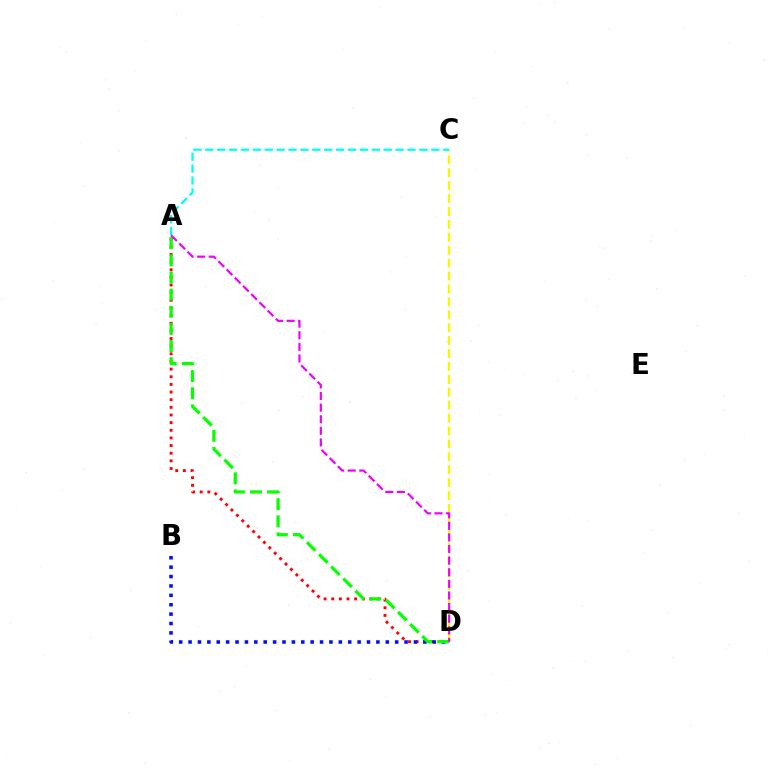{('C', 'D'): [{'color': '#fcf500', 'line_style': 'dashed', 'thickness': 1.75}], ('A', 'C'): [{'color': '#00fff6', 'line_style': 'dashed', 'thickness': 1.62}], ('A', 'D'): [{'color': '#ff0000', 'line_style': 'dotted', 'thickness': 2.08}, {'color': '#08ff00', 'line_style': 'dashed', 'thickness': 2.33}, {'color': '#ee00ff', 'line_style': 'dashed', 'thickness': 1.58}], ('B', 'D'): [{'color': '#0010ff', 'line_style': 'dotted', 'thickness': 2.55}]}